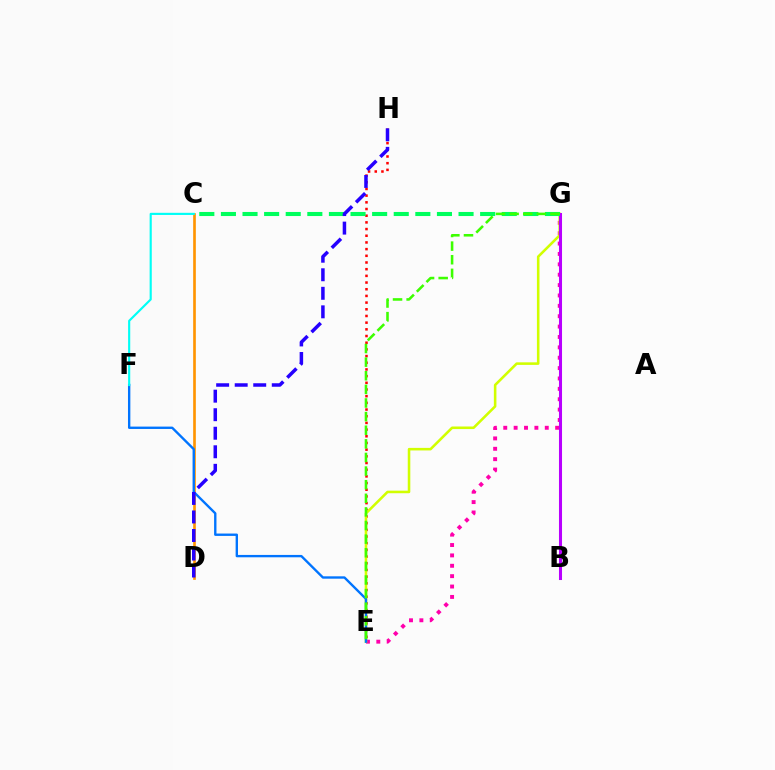{('C', 'D'): [{'color': '#ff9400', 'line_style': 'solid', 'thickness': 1.91}], ('E', 'G'): [{'color': '#ff00ac', 'line_style': 'dotted', 'thickness': 2.82}, {'color': '#d1ff00', 'line_style': 'solid', 'thickness': 1.85}, {'color': '#3dff00', 'line_style': 'dashed', 'thickness': 1.85}], ('E', 'H'): [{'color': '#ff0000', 'line_style': 'dotted', 'thickness': 1.82}], ('E', 'F'): [{'color': '#0074ff', 'line_style': 'solid', 'thickness': 1.7}], ('B', 'G'): [{'color': '#b900ff', 'line_style': 'solid', 'thickness': 2.2}], ('C', 'G'): [{'color': '#00ff5c', 'line_style': 'dashed', 'thickness': 2.93}], ('C', 'F'): [{'color': '#00fff6', 'line_style': 'solid', 'thickness': 1.54}], ('D', 'H'): [{'color': '#2500ff', 'line_style': 'dashed', 'thickness': 2.52}]}